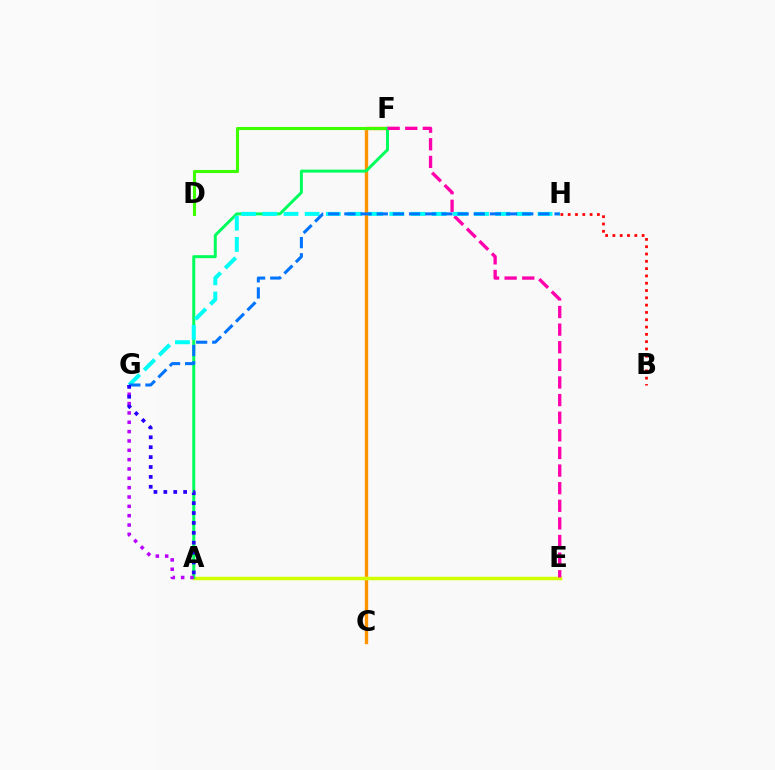{('C', 'F'): [{'color': '#ff9400', 'line_style': 'solid', 'thickness': 2.42}], ('D', 'F'): [{'color': '#3dff00', 'line_style': 'solid', 'thickness': 2.23}], ('A', 'E'): [{'color': '#d1ff00', 'line_style': 'solid', 'thickness': 2.5}], ('A', 'F'): [{'color': '#00ff5c', 'line_style': 'solid', 'thickness': 2.15}], ('E', 'F'): [{'color': '#ff00ac', 'line_style': 'dashed', 'thickness': 2.39}], ('B', 'H'): [{'color': '#ff0000', 'line_style': 'dotted', 'thickness': 1.98}], ('A', 'G'): [{'color': '#b900ff', 'line_style': 'dotted', 'thickness': 2.54}, {'color': '#2500ff', 'line_style': 'dotted', 'thickness': 2.69}], ('G', 'H'): [{'color': '#00fff6', 'line_style': 'dashed', 'thickness': 2.88}, {'color': '#0074ff', 'line_style': 'dashed', 'thickness': 2.2}]}